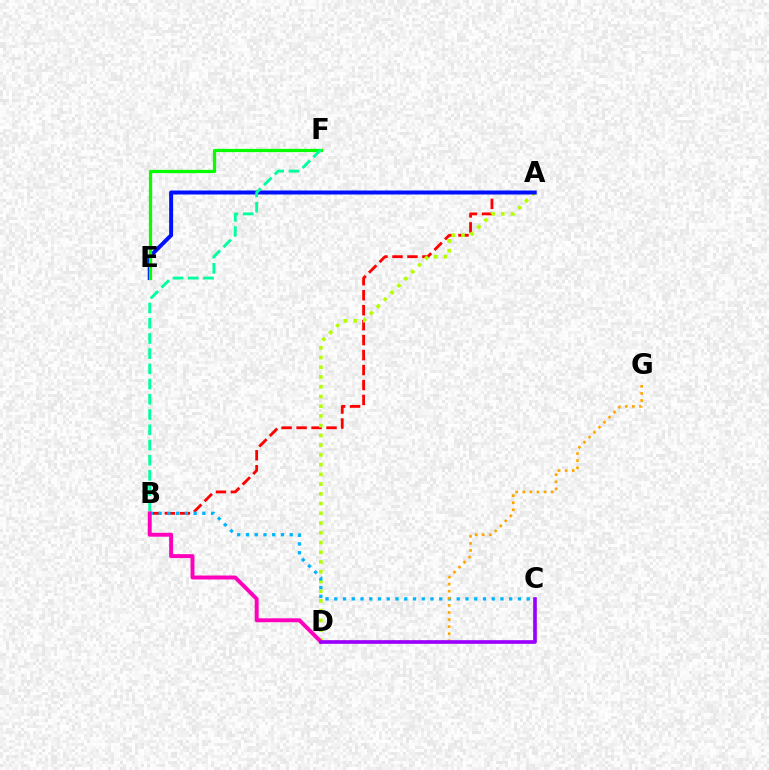{('A', 'B'): [{'color': '#ff0000', 'line_style': 'dashed', 'thickness': 2.03}], ('A', 'D'): [{'color': '#b3ff00', 'line_style': 'dotted', 'thickness': 2.65}], ('B', 'C'): [{'color': '#00b5ff', 'line_style': 'dotted', 'thickness': 2.38}], ('A', 'E'): [{'color': '#0010ff', 'line_style': 'solid', 'thickness': 2.86}], ('E', 'F'): [{'color': '#08ff00', 'line_style': 'solid', 'thickness': 2.35}], ('B', 'D'): [{'color': '#ff00bd', 'line_style': 'solid', 'thickness': 2.83}], ('D', 'G'): [{'color': '#ffa500', 'line_style': 'dotted', 'thickness': 1.93}], ('B', 'F'): [{'color': '#00ff9d', 'line_style': 'dashed', 'thickness': 2.07}], ('C', 'D'): [{'color': '#9b00ff', 'line_style': 'solid', 'thickness': 2.64}]}